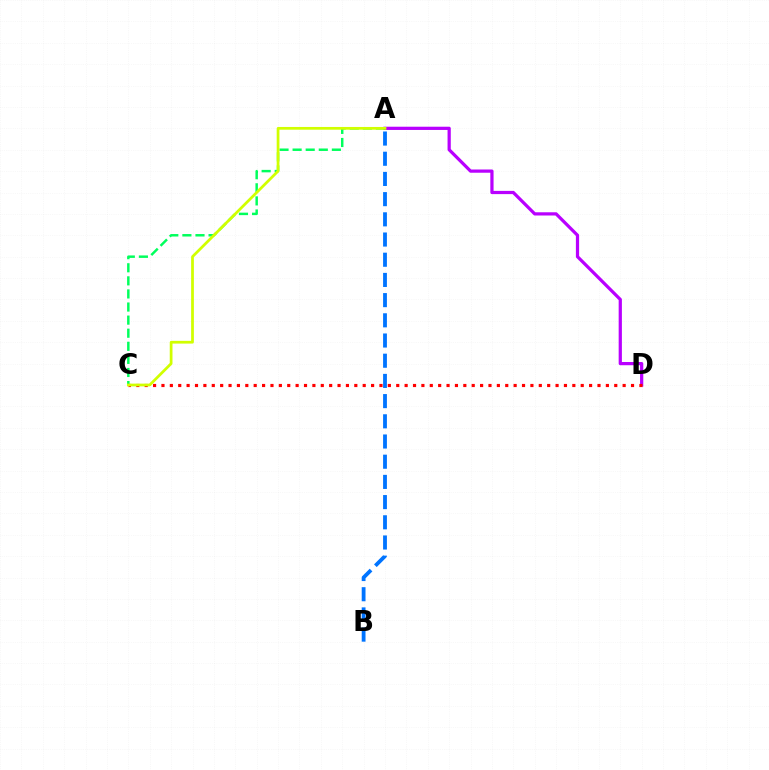{('A', 'D'): [{'color': '#b900ff', 'line_style': 'solid', 'thickness': 2.32}], ('A', 'C'): [{'color': '#00ff5c', 'line_style': 'dashed', 'thickness': 1.78}, {'color': '#d1ff00', 'line_style': 'solid', 'thickness': 1.98}], ('C', 'D'): [{'color': '#ff0000', 'line_style': 'dotted', 'thickness': 2.28}], ('A', 'B'): [{'color': '#0074ff', 'line_style': 'dashed', 'thickness': 2.74}]}